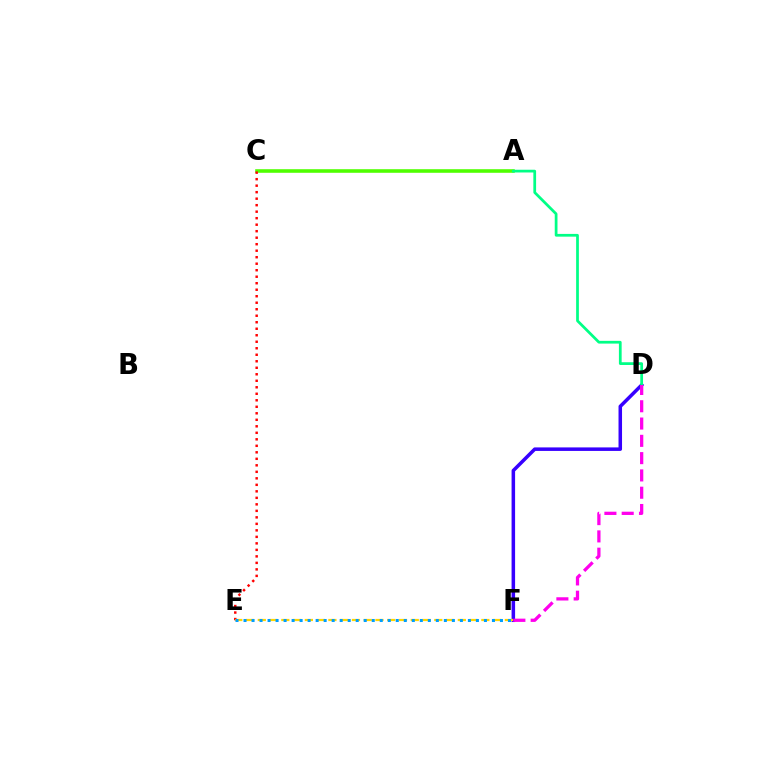{('D', 'F'): [{'color': '#3700ff', 'line_style': 'solid', 'thickness': 2.53}, {'color': '#ff00ed', 'line_style': 'dashed', 'thickness': 2.35}], ('A', 'C'): [{'color': '#4fff00', 'line_style': 'solid', 'thickness': 2.58}], ('A', 'D'): [{'color': '#00ff86', 'line_style': 'solid', 'thickness': 1.97}], ('C', 'E'): [{'color': '#ff0000', 'line_style': 'dotted', 'thickness': 1.77}], ('E', 'F'): [{'color': '#ffd500', 'line_style': 'dashed', 'thickness': 1.6}, {'color': '#009eff', 'line_style': 'dotted', 'thickness': 2.18}]}